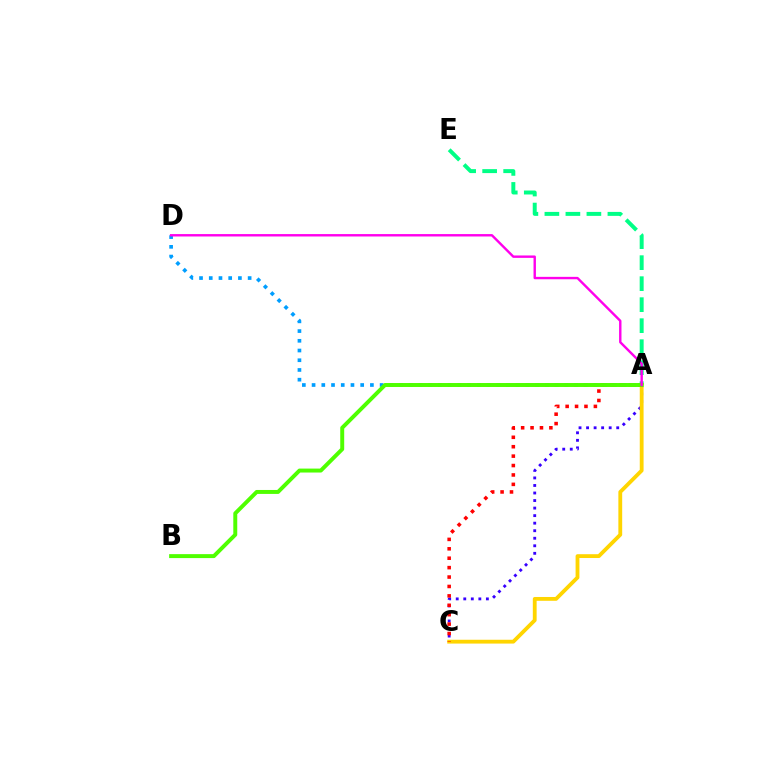{('A', 'E'): [{'color': '#00ff86', 'line_style': 'dashed', 'thickness': 2.85}], ('A', 'C'): [{'color': '#3700ff', 'line_style': 'dotted', 'thickness': 2.05}, {'color': '#ffd500', 'line_style': 'solid', 'thickness': 2.75}, {'color': '#ff0000', 'line_style': 'dotted', 'thickness': 2.56}], ('A', 'D'): [{'color': '#009eff', 'line_style': 'dotted', 'thickness': 2.64}, {'color': '#ff00ed', 'line_style': 'solid', 'thickness': 1.73}], ('A', 'B'): [{'color': '#4fff00', 'line_style': 'solid', 'thickness': 2.84}]}